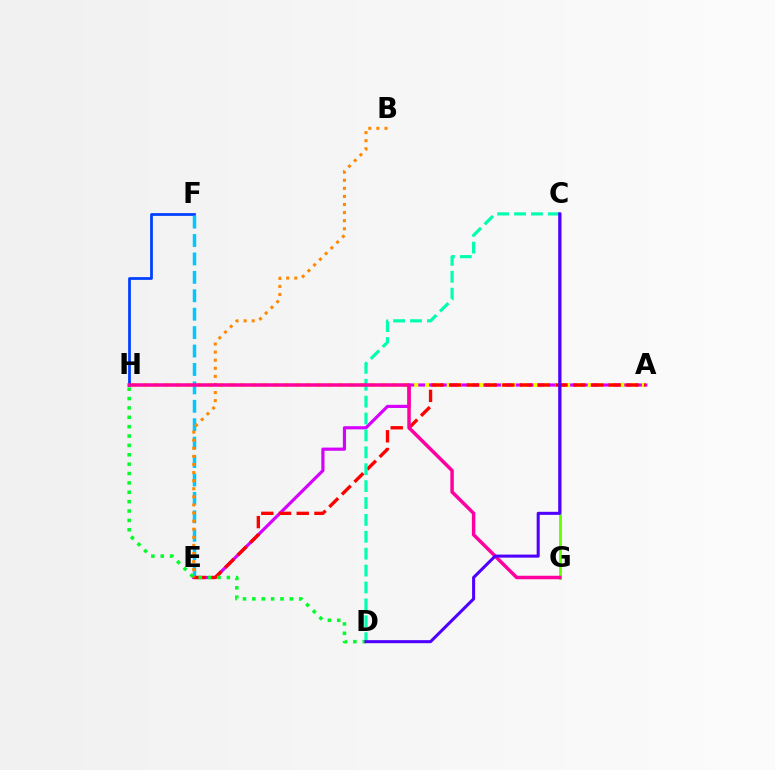{('F', 'H'): [{'color': '#003fff', 'line_style': 'solid', 'thickness': 1.98}], ('E', 'F'): [{'color': '#00c7ff', 'line_style': 'dashed', 'thickness': 2.5}], ('C', 'G'): [{'color': '#66ff00', 'line_style': 'solid', 'thickness': 2.07}], ('A', 'E'): [{'color': '#d600ff', 'line_style': 'solid', 'thickness': 2.28}, {'color': '#ff0000', 'line_style': 'dashed', 'thickness': 2.41}], ('A', 'H'): [{'color': '#eeff00', 'line_style': 'dotted', 'thickness': 2.95}], ('C', 'D'): [{'color': '#00ffaf', 'line_style': 'dashed', 'thickness': 2.3}, {'color': '#4f00ff', 'line_style': 'solid', 'thickness': 2.19}], ('B', 'E'): [{'color': '#ff8800', 'line_style': 'dotted', 'thickness': 2.2}], ('D', 'H'): [{'color': '#00ff27', 'line_style': 'dotted', 'thickness': 2.55}], ('G', 'H'): [{'color': '#ff00a0', 'line_style': 'solid', 'thickness': 2.51}]}